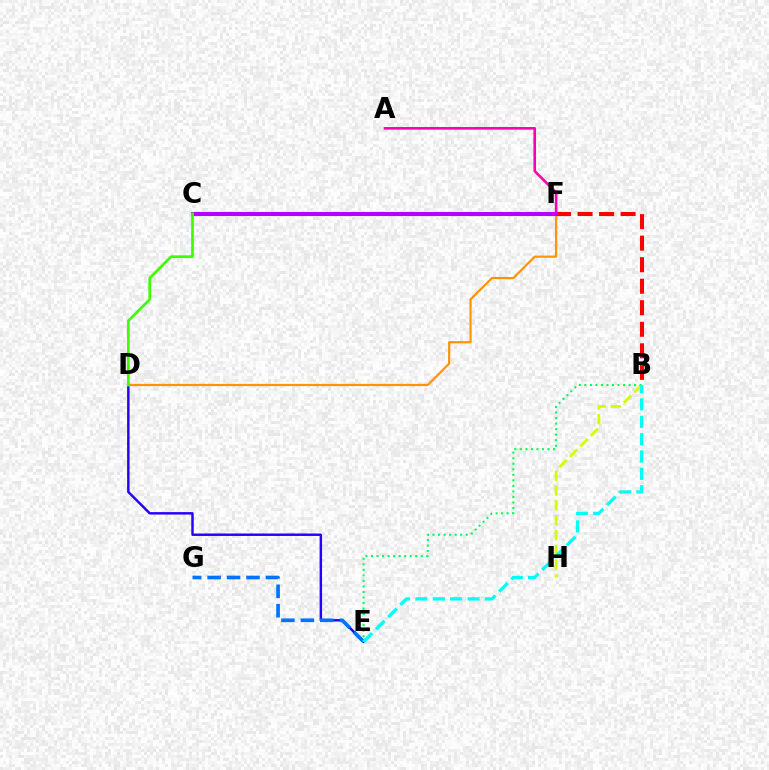{('D', 'E'): [{'color': '#2500ff', 'line_style': 'solid', 'thickness': 1.76}], ('D', 'F'): [{'color': '#ff9400', 'line_style': 'solid', 'thickness': 1.57}], ('E', 'G'): [{'color': '#0074ff', 'line_style': 'dashed', 'thickness': 2.64}], ('B', 'F'): [{'color': '#ff0000', 'line_style': 'dashed', 'thickness': 2.92}], ('B', 'H'): [{'color': '#d1ff00', 'line_style': 'dashed', 'thickness': 2.01}], ('A', 'F'): [{'color': '#ff00ac', 'line_style': 'solid', 'thickness': 1.88}], ('C', 'F'): [{'color': '#b900ff', 'line_style': 'solid', 'thickness': 2.92}], ('B', 'E'): [{'color': '#00ff5c', 'line_style': 'dotted', 'thickness': 1.5}, {'color': '#00fff6', 'line_style': 'dashed', 'thickness': 2.36}], ('C', 'D'): [{'color': '#3dff00', 'line_style': 'solid', 'thickness': 1.96}]}